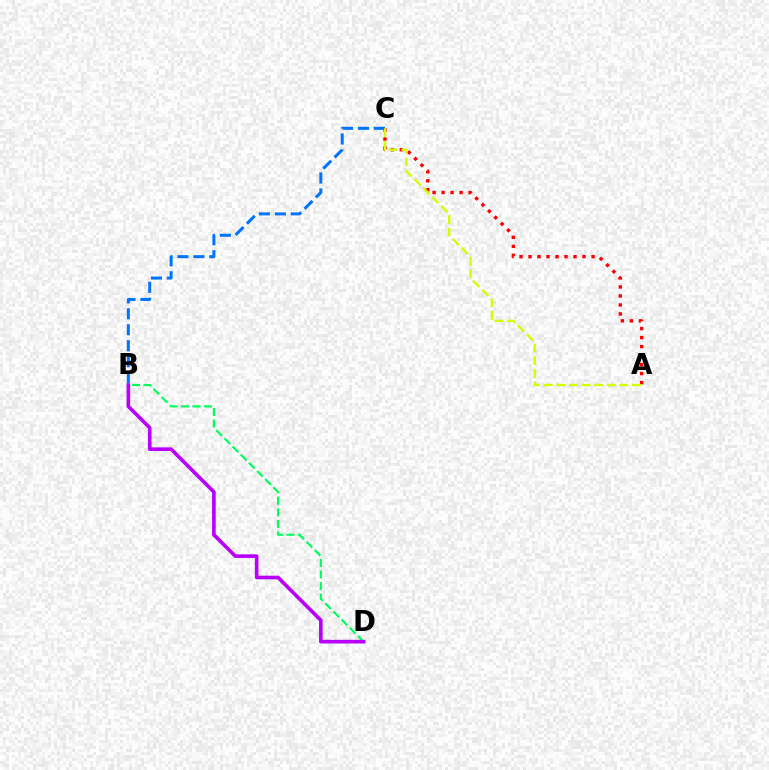{('B', 'C'): [{'color': '#0074ff', 'line_style': 'dashed', 'thickness': 2.17}], ('A', 'C'): [{'color': '#ff0000', 'line_style': 'dotted', 'thickness': 2.45}, {'color': '#d1ff00', 'line_style': 'dashed', 'thickness': 1.71}], ('B', 'D'): [{'color': '#00ff5c', 'line_style': 'dashed', 'thickness': 1.57}, {'color': '#b900ff', 'line_style': 'solid', 'thickness': 2.62}]}